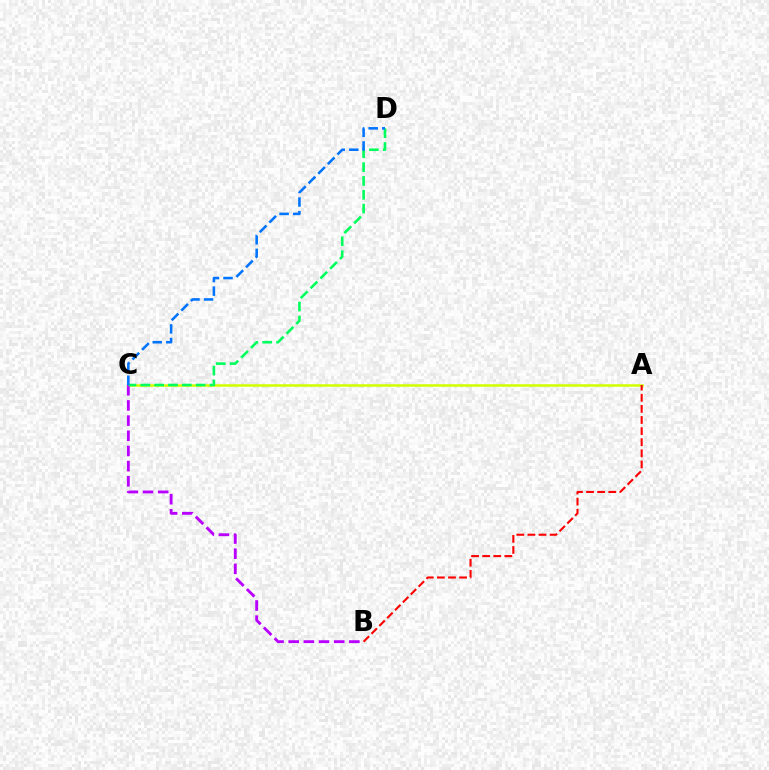{('A', 'C'): [{'color': '#d1ff00', 'line_style': 'solid', 'thickness': 1.83}], ('B', 'C'): [{'color': '#b900ff', 'line_style': 'dashed', 'thickness': 2.06}], ('C', 'D'): [{'color': '#00ff5c', 'line_style': 'dashed', 'thickness': 1.88}, {'color': '#0074ff', 'line_style': 'dashed', 'thickness': 1.85}], ('A', 'B'): [{'color': '#ff0000', 'line_style': 'dashed', 'thickness': 1.51}]}